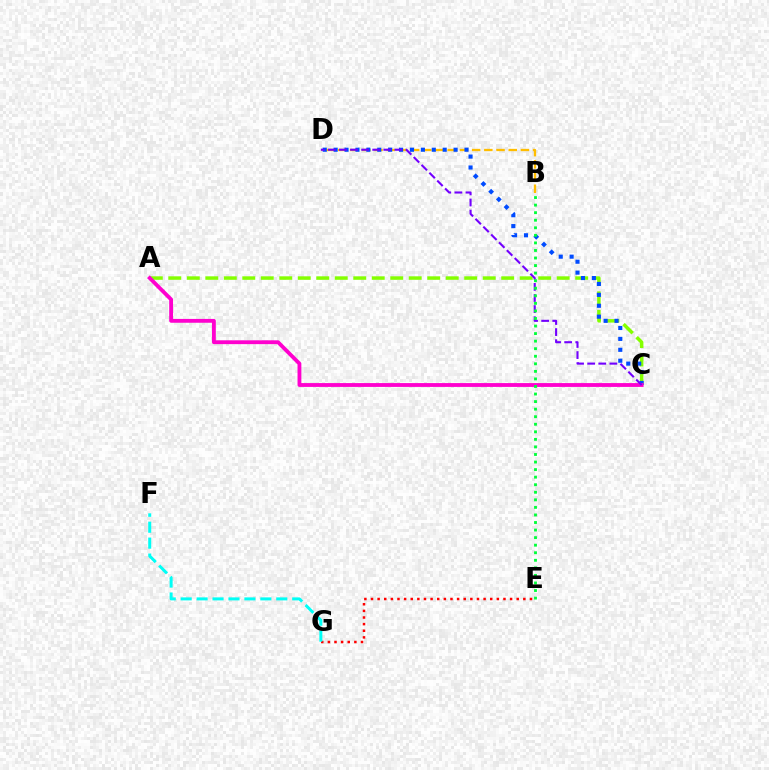{('B', 'D'): [{'color': '#ffbd00', 'line_style': 'dashed', 'thickness': 1.66}], ('A', 'C'): [{'color': '#84ff00', 'line_style': 'dashed', 'thickness': 2.51}, {'color': '#ff00cf', 'line_style': 'solid', 'thickness': 2.76}], ('E', 'G'): [{'color': '#ff0000', 'line_style': 'dotted', 'thickness': 1.8}], ('C', 'D'): [{'color': '#004bff', 'line_style': 'dotted', 'thickness': 2.96}, {'color': '#7200ff', 'line_style': 'dashed', 'thickness': 1.51}], ('B', 'E'): [{'color': '#00ff39', 'line_style': 'dotted', 'thickness': 2.05}], ('F', 'G'): [{'color': '#00fff6', 'line_style': 'dashed', 'thickness': 2.16}]}